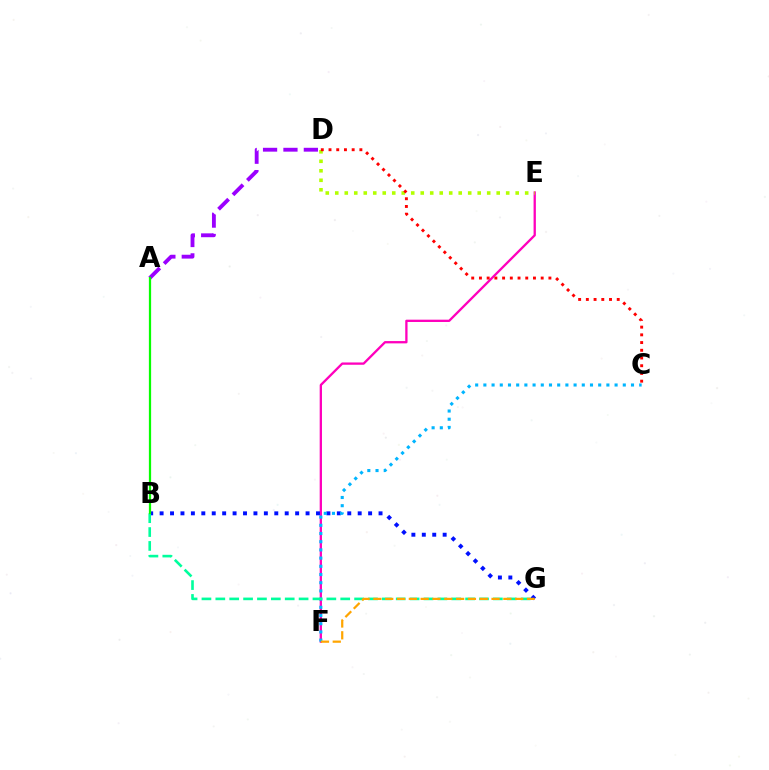{('E', 'F'): [{'color': '#ff00bd', 'line_style': 'solid', 'thickness': 1.66}], ('D', 'E'): [{'color': '#b3ff00', 'line_style': 'dotted', 'thickness': 2.58}], ('A', 'D'): [{'color': '#9b00ff', 'line_style': 'dashed', 'thickness': 2.77}], ('B', 'G'): [{'color': '#0010ff', 'line_style': 'dotted', 'thickness': 2.83}, {'color': '#00ff9d', 'line_style': 'dashed', 'thickness': 1.89}], ('C', 'F'): [{'color': '#00b5ff', 'line_style': 'dotted', 'thickness': 2.23}], ('C', 'D'): [{'color': '#ff0000', 'line_style': 'dotted', 'thickness': 2.1}], ('F', 'G'): [{'color': '#ffa500', 'line_style': 'dashed', 'thickness': 1.6}], ('A', 'B'): [{'color': '#08ff00', 'line_style': 'solid', 'thickness': 1.61}]}